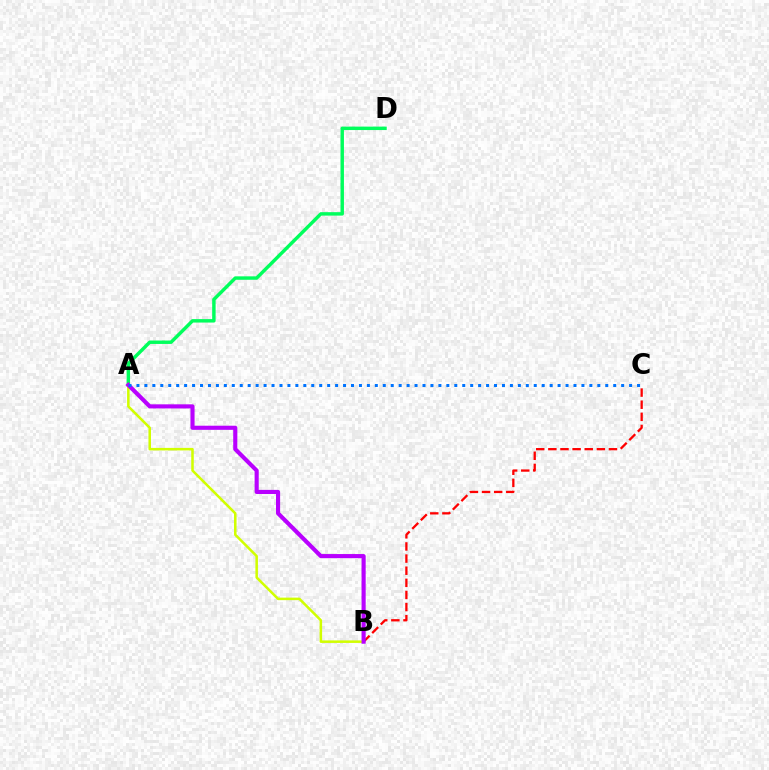{('A', 'D'): [{'color': '#00ff5c', 'line_style': 'solid', 'thickness': 2.48}], ('B', 'C'): [{'color': '#ff0000', 'line_style': 'dashed', 'thickness': 1.65}], ('A', 'B'): [{'color': '#d1ff00', 'line_style': 'solid', 'thickness': 1.82}, {'color': '#b900ff', 'line_style': 'solid', 'thickness': 2.97}], ('A', 'C'): [{'color': '#0074ff', 'line_style': 'dotted', 'thickness': 2.16}]}